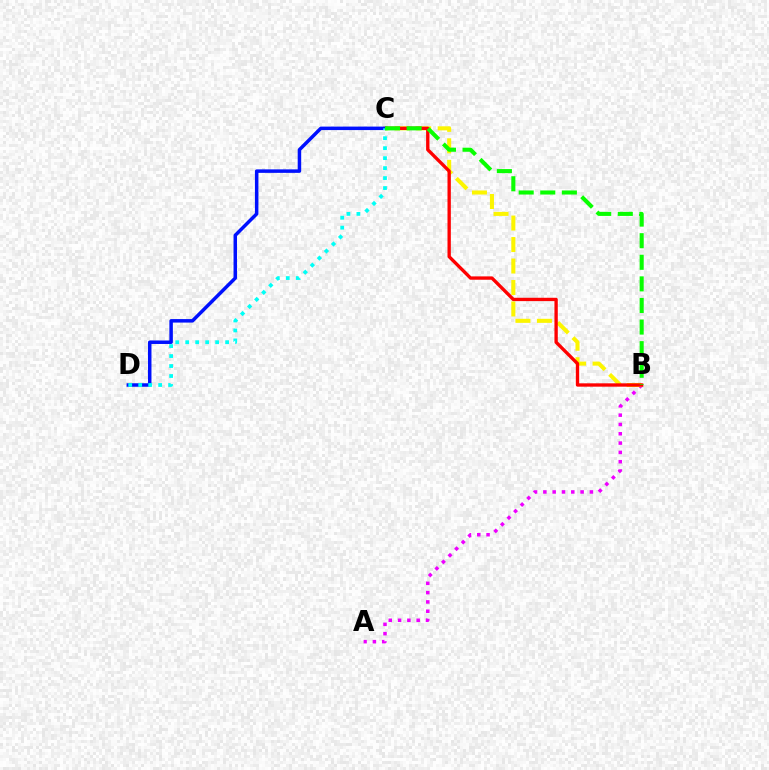{('A', 'B'): [{'color': '#ee00ff', 'line_style': 'dotted', 'thickness': 2.53}], ('B', 'C'): [{'color': '#fcf500', 'line_style': 'dashed', 'thickness': 2.92}, {'color': '#ff0000', 'line_style': 'solid', 'thickness': 2.41}, {'color': '#08ff00', 'line_style': 'dashed', 'thickness': 2.93}], ('C', 'D'): [{'color': '#0010ff', 'line_style': 'solid', 'thickness': 2.52}, {'color': '#00fff6', 'line_style': 'dotted', 'thickness': 2.71}]}